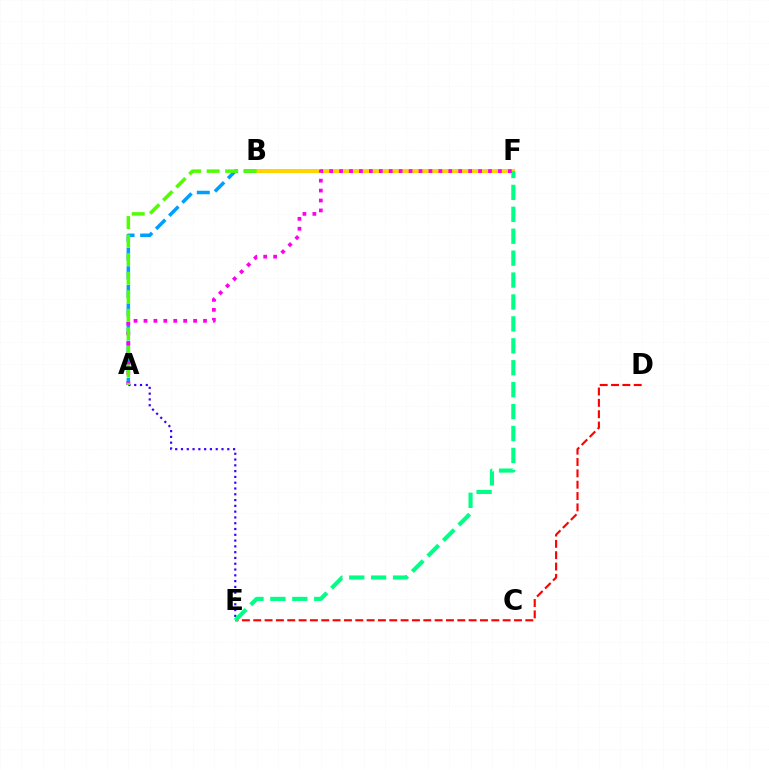{('A', 'B'): [{'color': '#009eff', 'line_style': 'dashed', 'thickness': 2.53}, {'color': '#4fff00', 'line_style': 'dashed', 'thickness': 2.52}], ('B', 'F'): [{'color': '#ffd500', 'line_style': 'solid', 'thickness': 2.89}], ('D', 'E'): [{'color': '#ff0000', 'line_style': 'dashed', 'thickness': 1.54}], ('A', 'E'): [{'color': '#3700ff', 'line_style': 'dotted', 'thickness': 1.57}], ('E', 'F'): [{'color': '#00ff86', 'line_style': 'dashed', 'thickness': 2.98}], ('A', 'F'): [{'color': '#ff00ed', 'line_style': 'dotted', 'thickness': 2.7}]}